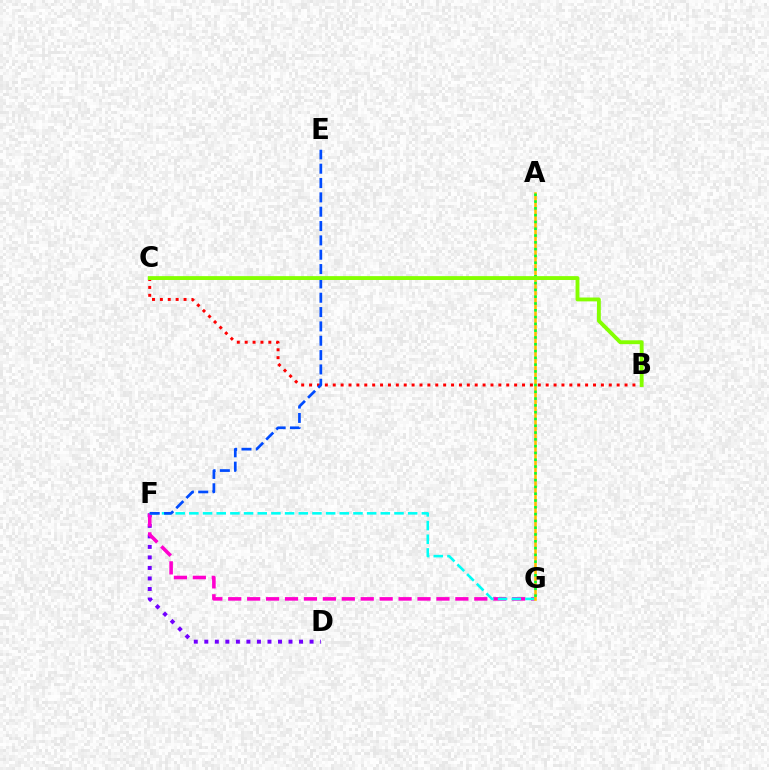{('D', 'F'): [{'color': '#7200ff', 'line_style': 'dotted', 'thickness': 2.86}], ('F', 'G'): [{'color': '#ff00cf', 'line_style': 'dashed', 'thickness': 2.57}, {'color': '#00fff6', 'line_style': 'dashed', 'thickness': 1.86}], ('B', 'C'): [{'color': '#ff0000', 'line_style': 'dotted', 'thickness': 2.14}, {'color': '#84ff00', 'line_style': 'solid', 'thickness': 2.78}], ('E', 'F'): [{'color': '#004bff', 'line_style': 'dashed', 'thickness': 1.95}], ('A', 'G'): [{'color': '#ffbd00', 'line_style': 'solid', 'thickness': 1.87}, {'color': '#00ff39', 'line_style': 'dotted', 'thickness': 1.85}]}